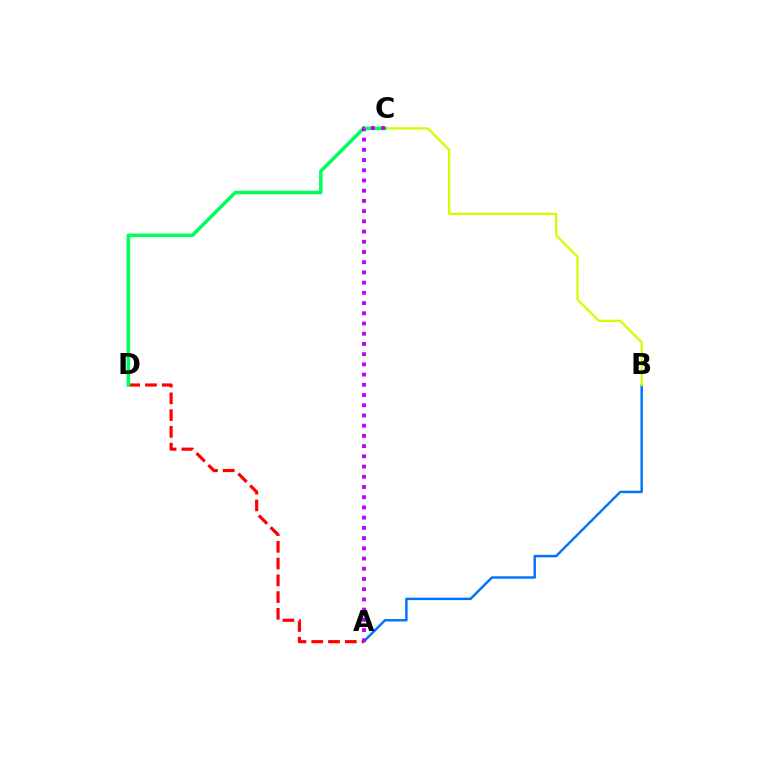{('A', 'B'): [{'color': '#0074ff', 'line_style': 'solid', 'thickness': 1.77}], ('B', 'C'): [{'color': '#d1ff00', 'line_style': 'solid', 'thickness': 1.63}], ('A', 'D'): [{'color': '#ff0000', 'line_style': 'dashed', 'thickness': 2.28}], ('C', 'D'): [{'color': '#00ff5c', 'line_style': 'solid', 'thickness': 2.55}], ('A', 'C'): [{'color': '#b900ff', 'line_style': 'dotted', 'thickness': 2.78}]}